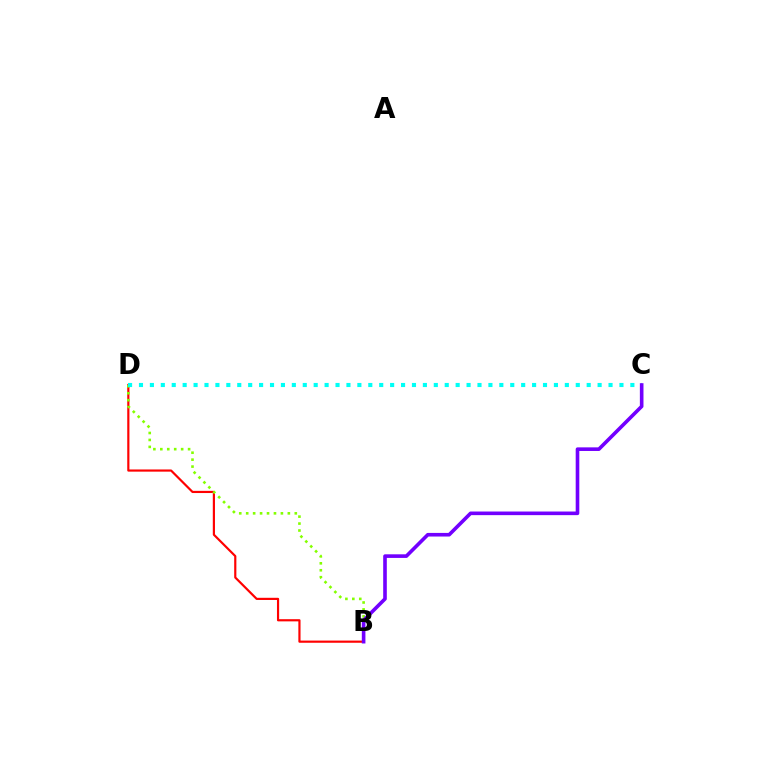{('B', 'D'): [{'color': '#ff0000', 'line_style': 'solid', 'thickness': 1.57}, {'color': '#84ff00', 'line_style': 'dotted', 'thickness': 1.89}], ('C', 'D'): [{'color': '#00fff6', 'line_style': 'dotted', 'thickness': 2.97}], ('B', 'C'): [{'color': '#7200ff', 'line_style': 'solid', 'thickness': 2.6}]}